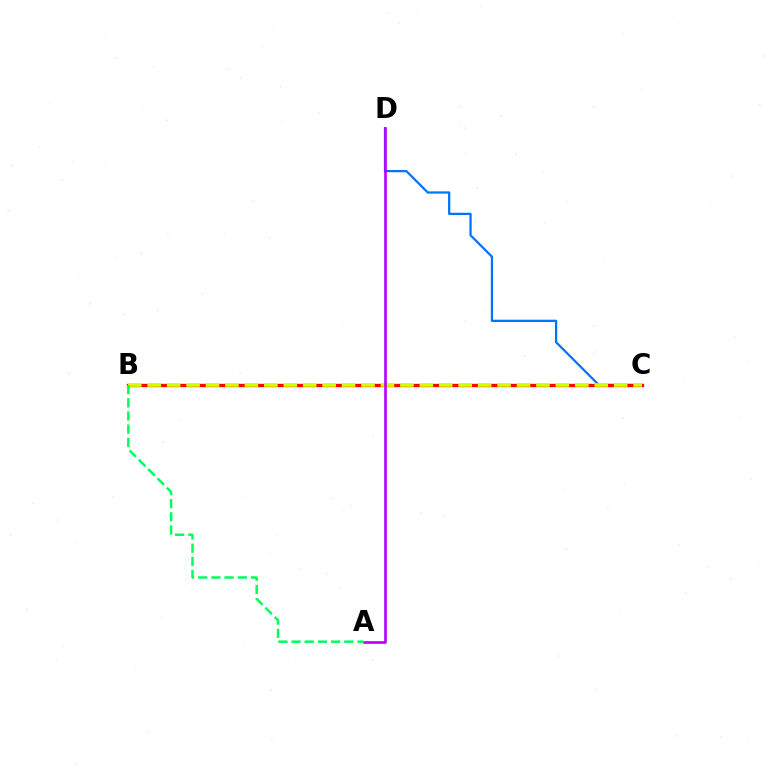{('C', 'D'): [{'color': '#0074ff', 'line_style': 'solid', 'thickness': 1.62}], ('B', 'C'): [{'color': '#ff0000', 'line_style': 'solid', 'thickness': 2.39}, {'color': '#d1ff00', 'line_style': 'dashed', 'thickness': 2.64}], ('A', 'D'): [{'color': '#b900ff', 'line_style': 'solid', 'thickness': 1.9}], ('A', 'B'): [{'color': '#00ff5c', 'line_style': 'dashed', 'thickness': 1.79}]}